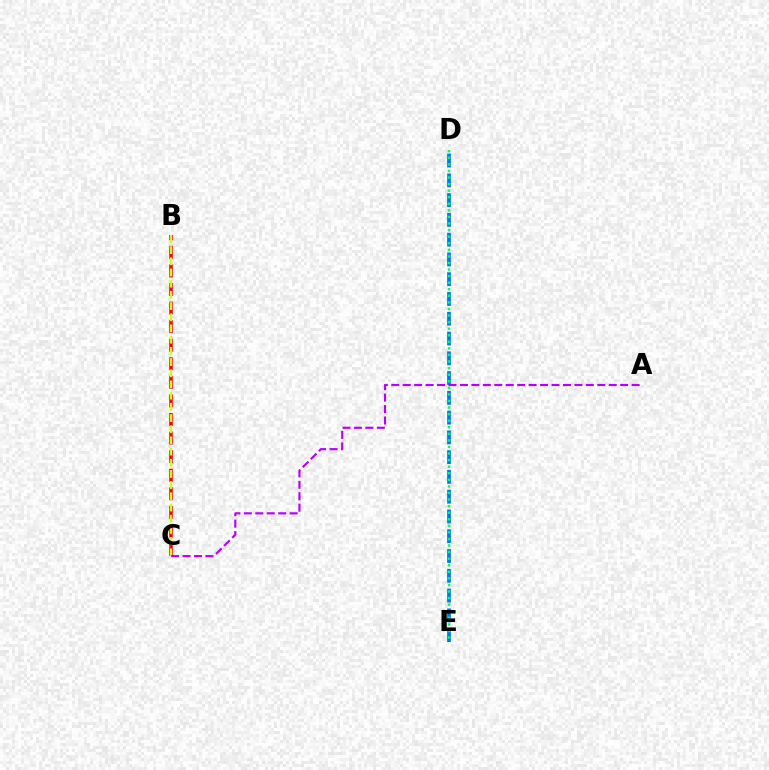{('D', 'E'): [{'color': '#0074ff', 'line_style': 'dashed', 'thickness': 2.69}, {'color': '#00ff5c', 'line_style': 'dotted', 'thickness': 1.79}], ('B', 'C'): [{'color': '#ff0000', 'line_style': 'dashed', 'thickness': 2.52}, {'color': '#d1ff00', 'line_style': 'dashed', 'thickness': 1.52}], ('A', 'C'): [{'color': '#b900ff', 'line_style': 'dashed', 'thickness': 1.55}]}